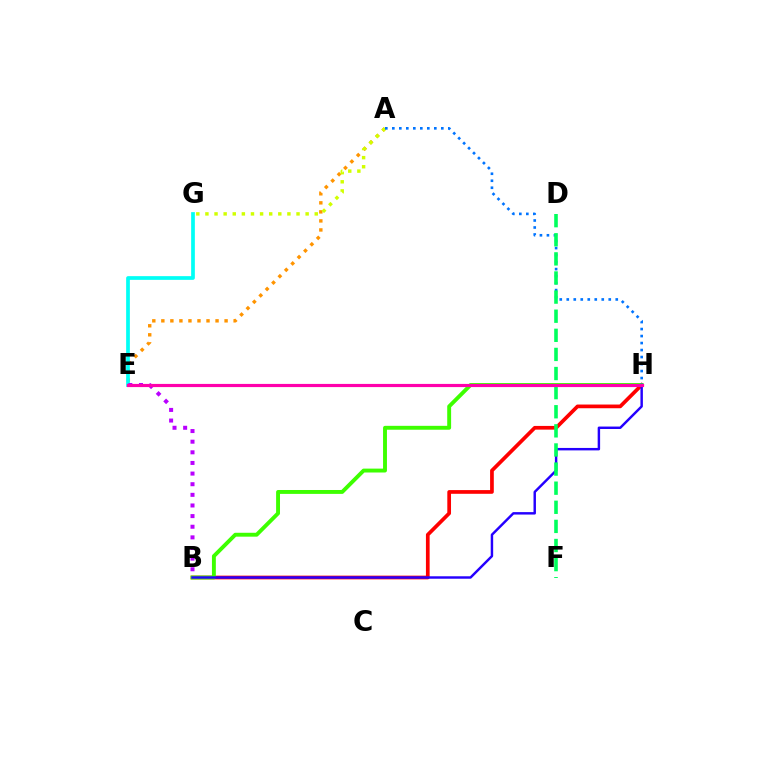{('A', 'E'): [{'color': '#ff9400', 'line_style': 'dotted', 'thickness': 2.45}], ('A', 'G'): [{'color': '#d1ff00', 'line_style': 'dotted', 'thickness': 2.48}], ('E', 'G'): [{'color': '#00fff6', 'line_style': 'solid', 'thickness': 2.67}], ('B', 'H'): [{'color': '#ff0000', 'line_style': 'solid', 'thickness': 2.67}, {'color': '#3dff00', 'line_style': 'solid', 'thickness': 2.8}, {'color': '#2500ff', 'line_style': 'solid', 'thickness': 1.76}], ('B', 'E'): [{'color': '#b900ff', 'line_style': 'dotted', 'thickness': 2.89}], ('A', 'H'): [{'color': '#0074ff', 'line_style': 'dotted', 'thickness': 1.9}], ('D', 'F'): [{'color': '#00ff5c', 'line_style': 'dashed', 'thickness': 2.6}], ('E', 'H'): [{'color': '#ff00ac', 'line_style': 'solid', 'thickness': 2.28}]}